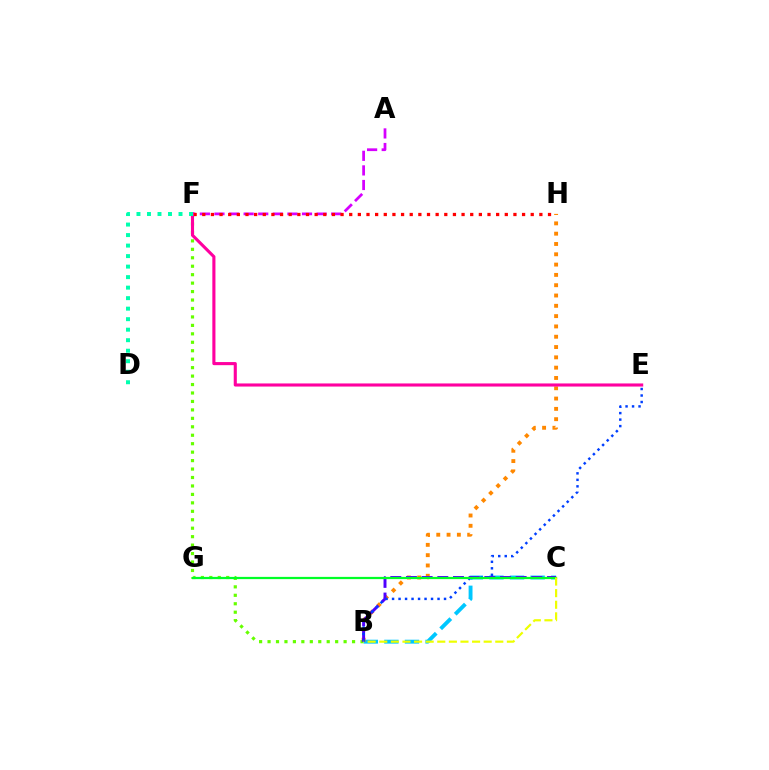{('B', 'F'): [{'color': '#66ff00', 'line_style': 'dotted', 'thickness': 2.3}], ('B', 'C'): [{'color': '#00c7ff', 'line_style': 'dashed', 'thickness': 2.8}, {'color': '#4f00ff', 'line_style': 'dashed', 'thickness': 2.13}, {'color': '#eeff00', 'line_style': 'dashed', 'thickness': 1.58}], ('A', 'F'): [{'color': '#d600ff', 'line_style': 'dashed', 'thickness': 1.98}], ('B', 'H'): [{'color': '#ff8800', 'line_style': 'dotted', 'thickness': 2.8}], ('F', 'H'): [{'color': '#ff0000', 'line_style': 'dotted', 'thickness': 2.35}], ('E', 'F'): [{'color': '#ff00a0', 'line_style': 'solid', 'thickness': 2.23}], ('B', 'E'): [{'color': '#003fff', 'line_style': 'dotted', 'thickness': 1.77}], ('C', 'G'): [{'color': '#00ff27', 'line_style': 'solid', 'thickness': 1.61}], ('D', 'F'): [{'color': '#00ffaf', 'line_style': 'dotted', 'thickness': 2.86}]}